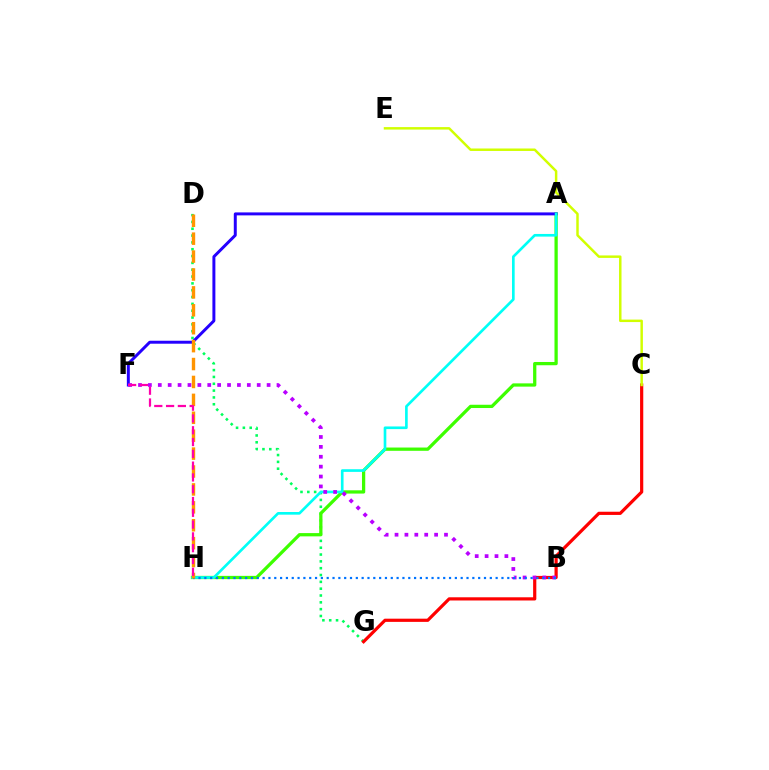{('D', 'G'): [{'color': '#00ff5c', 'line_style': 'dotted', 'thickness': 1.86}], ('A', 'H'): [{'color': '#3dff00', 'line_style': 'solid', 'thickness': 2.35}, {'color': '#00fff6', 'line_style': 'solid', 'thickness': 1.91}], ('C', 'G'): [{'color': '#ff0000', 'line_style': 'solid', 'thickness': 2.3}], ('A', 'F'): [{'color': '#2500ff', 'line_style': 'solid', 'thickness': 2.14}], ('B', 'F'): [{'color': '#b900ff', 'line_style': 'dotted', 'thickness': 2.69}], ('B', 'H'): [{'color': '#0074ff', 'line_style': 'dotted', 'thickness': 1.58}], ('D', 'H'): [{'color': '#ff9400', 'line_style': 'dashed', 'thickness': 2.43}], ('F', 'H'): [{'color': '#ff00ac', 'line_style': 'dashed', 'thickness': 1.6}], ('C', 'E'): [{'color': '#d1ff00', 'line_style': 'solid', 'thickness': 1.78}]}